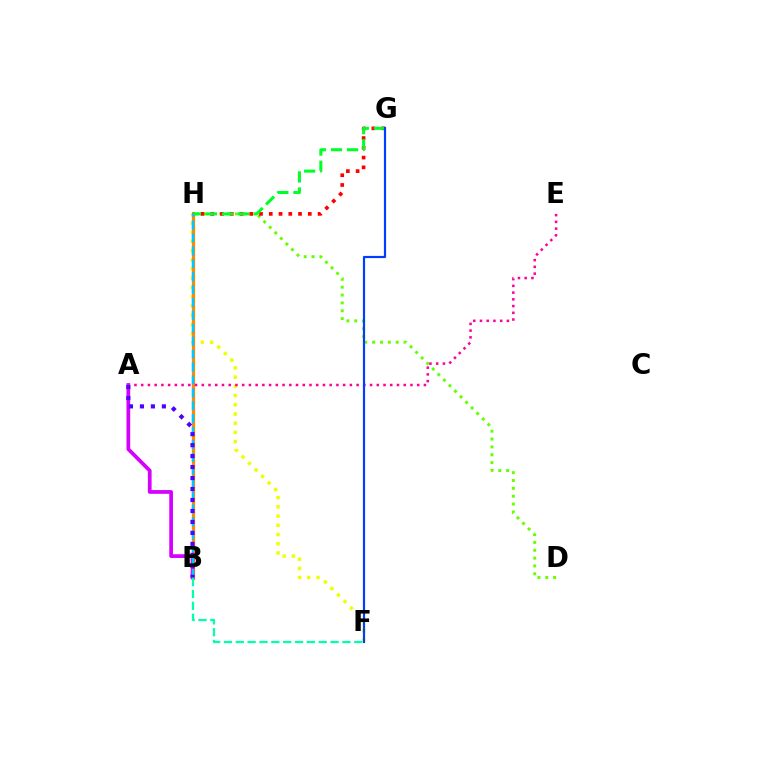{('F', 'H'): [{'color': '#eeff00', 'line_style': 'dotted', 'thickness': 2.5}], ('D', 'H'): [{'color': '#66ff00', 'line_style': 'dotted', 'thickness': 2.14}], ('B', 'H'): [{'color': '#ff8800', 'line_style': 'solid', 'thickness': 2.34}, {'color': '#00c7ff', 'line_style': 'dashed', 'thickness': 1.75}], ('G', 'H'): [{'color': '#ff0000', 'line_style': 'dotted', 'thickness': 2.65}, {'color': '#00ff27', 'line_style': 'dashed', 'thickness': 2.18}], ('A', 'B'): [{'color': '#d600ff', 'line_style': 'solid', 'thickness': 2.68}, {'color': '#4f00ff', 'line_style': 'dotted', 'thickness': 2.98}], ('A', 'E'): [{'color': '#ff00a0', 'line_style': 'dotted', 'thickness': 1.83}], ('F', 'G'): [{'color': '#003fff', 'line_style': 'solid', 'thickness': 1.57}], ('B', 'F'): [{'color': '#00ffaf', 'line_style': 'dashed', 'thickness': 1.61}]}